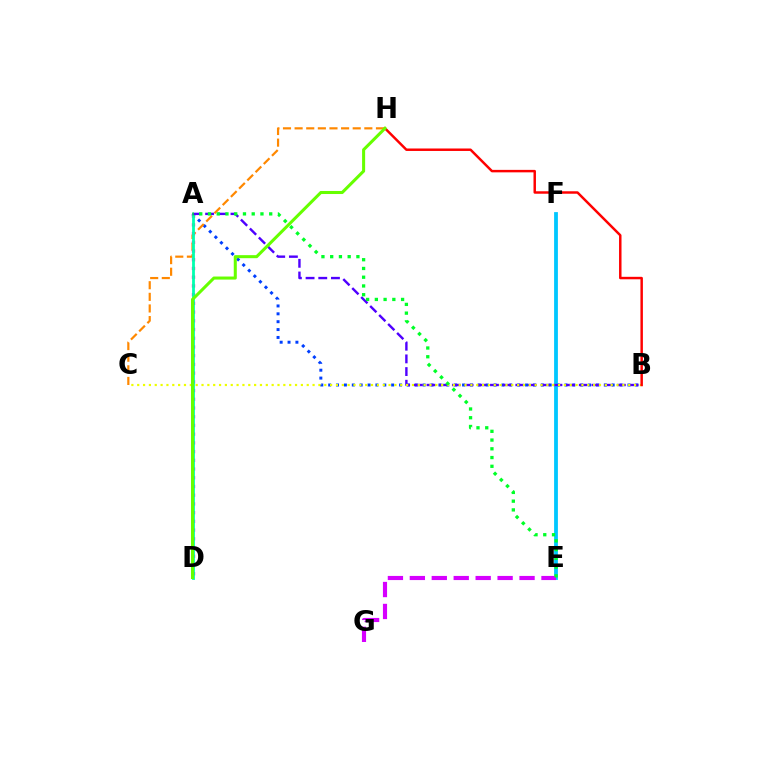{('A', 'B'): [{'color': '#003fff', 'line_style': 'dotted', 'thickness': 2.14}, {'color': '#4f00ff', 'line_style': 'dashed', 'thickness': 1.72}], ('C', 'H'): [{'color': '#ff8800', 'line_style': 'dashed', 'thickness': 1.58}], ('E', 'F'): [{'color': '#00c7ff', 'line_style': 'solid', 'thickness': 2.73}], ('A', 'D'): [{'color': '#ff00a0', 'line_style': 'dotted', 'thickness': 2.37}, {'color': '#00ffaf', 'line_style': 'solid', 'thickness': 2.01}], ('E', 'G'): [{'color': '#d600ff', 'line_style': 'dashed', 'thickness': 2.98}], ('B', 'C'): [{'color': '#eeff00', 'line_style': 'dotted', 'thickness': 1.59}], ('B', 'H'): [{'color': '#ff0000', 'line_style': 'solid', 'thickness': 1.78}], ('A', 'E'): [{'color': '#00ff27', 'line_style': 'dotted', 'thickness': 2.38}], ('D', 'H'): [{'color': '#66ff00', 'line_style': 'solid', 'thickness': 2.19}]}